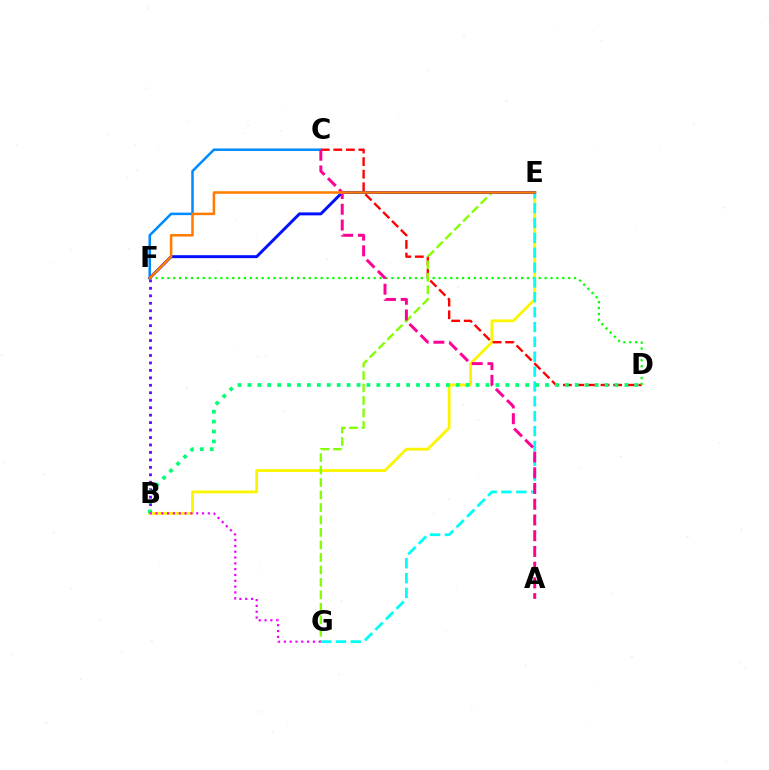{('B', 'F'): [{'color': '#7200ff', 'line_style': 'dotted', 'thickness': 2.03}], ('B', 'E'): [{'color': '#fcf500', 'line_style': 'solid', 'thickness': 2.04}], ('C', 'D'): [{'color': '#ff0000', 'line_style': 'dashed', 'thickness': 1.71}], ('D', 'F'): [{'color': '#08ff00', 'line_style': 'dotted', 'thickness': 1.6}], ('E', 'G'): [{'color': '#84ff00', 'line_style': 'dashed', 'thickness': 1.7}, {'color': '#00fff6', 'line_style': 'dashed', 'thickness': 2.02}], ('C', 'F'): [{'color': '#008cff', 'line_style': 'solid', 'thickness': 1.82}], ('E', 'F'): [{'color': '#0010ff', 'line_style': 'solid', 'thickness': 2.12}, {'color': '#ff7c00', 'line_style': 'solid', 'thickness': 1.83}], ('A', 'C'): [{'color': '#ff0094', 'line_style': 'dashed', 'thickness': 2.14}], ('B', 'D'): [{'color': '#00ff74', 'line_style': 'dotted', 'thickness': 2.7}], ('B', 'G'): [{'color': '#ee00ff', 'line_style': 'dotted', 'thickness': 1.58}]}